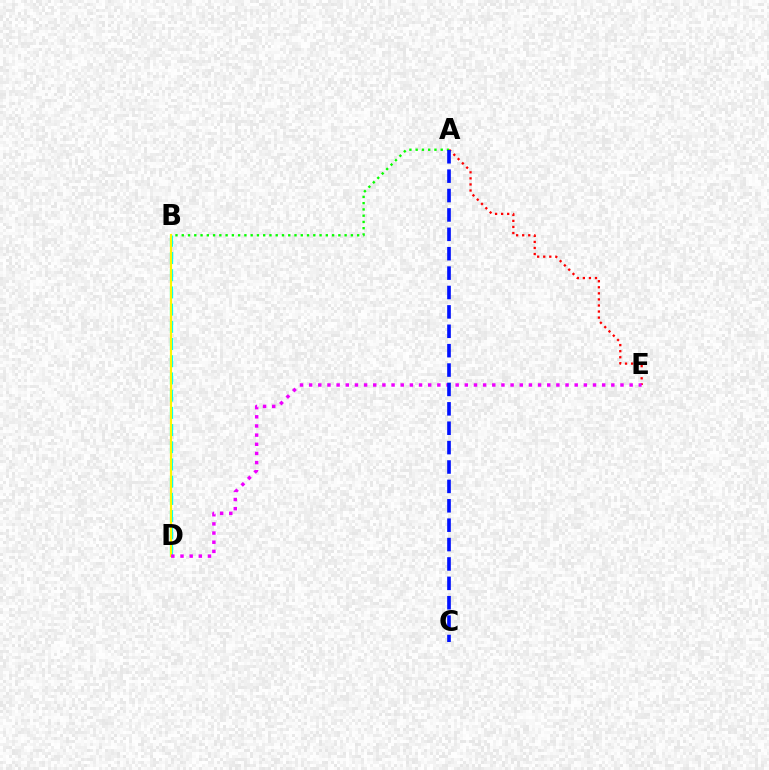{('B', 'D'): [{'color': '#00fff6', 'line_style': 'dashed', 'thickness': 2.34}, {'color': '#fcf500', 'line_style': 'solid', 'thickness': 1.56}], ('A', 'B'): [{'color': '#08ff00', 'line_style': 'dotted', 'thickness': 1.7}], ('A', 'E'): [{'color': '#ff0000', 'line_style': 'dotted', 'thickness': 1.65}], ('D', 'E'): [{'color': '#ee00ff', 'line_style': 'dotted', 'thickness': 2.49}], ('A', 'C'): [{'color': '#0010ff', 'line_style': 'dashed', 'thickness': 2.63}]}